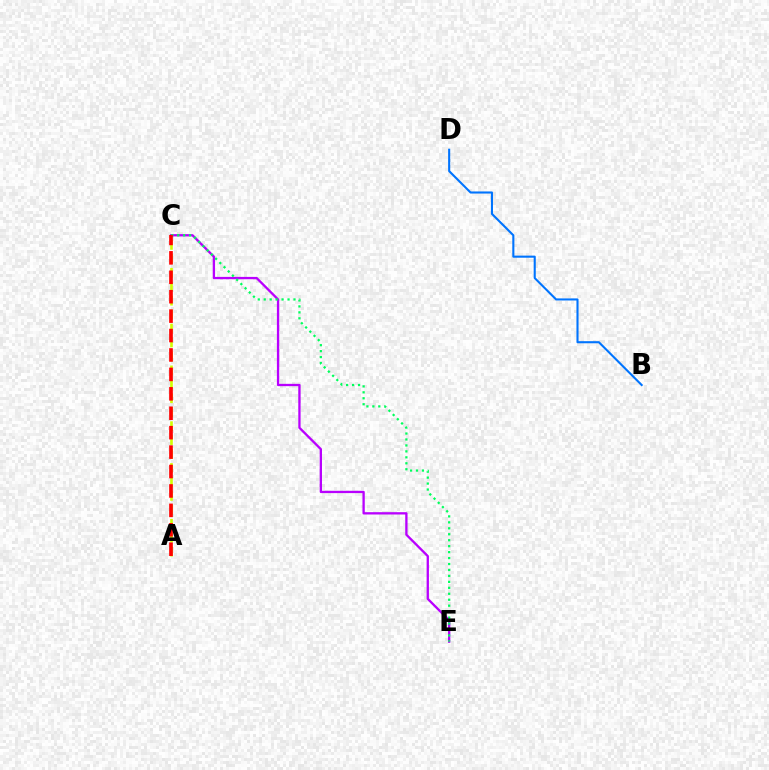{('A', 'C'): [{'color': '#d1ff00', 'line_style': 'dashed', 'thickness': 1.89}, {'color': '#ff0000', 'line_style': 'dashed', 'thickness': 2.64}], ('C', 'E'): [{'color': '#b900ff', 'line_style': 'solid', 'thickness': 1.67}, {'color': '#00ff5c', 'line_style': 'dotted', 'thickness': 1.62}], ('B', 'D'): [{'color': '#0074ff', 'line_style': 'solid', 'thickness': 1.51}]}